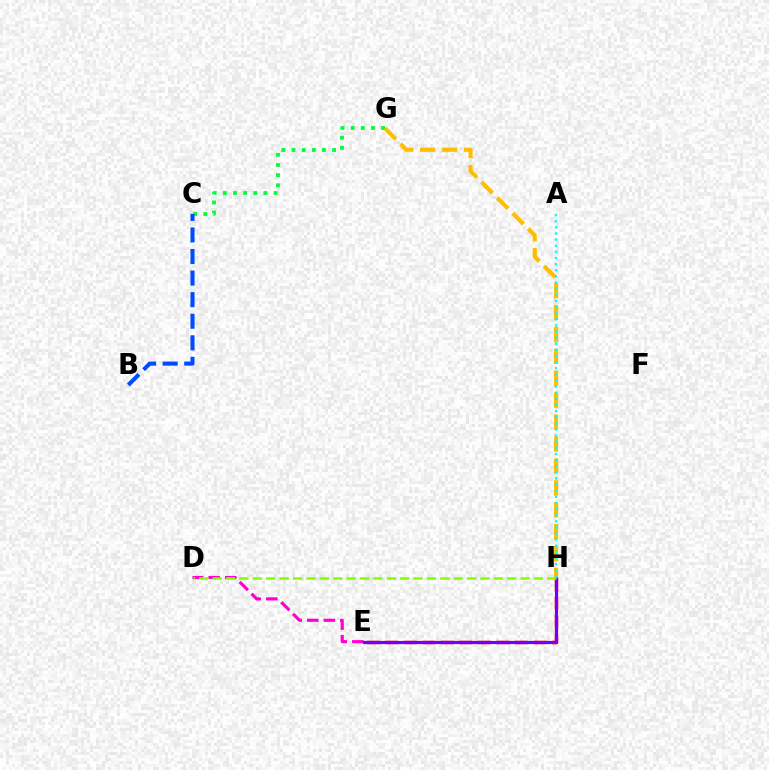{('C', 'G'): [{'color': '#00ff39', 'line_style': 'dotted', 'thickness': 2.76}], ('D', 'E'): [{'color': '#ff00cf', 'line_style': 'dashed', 'thickness': 2.26}], ('E', 'H'): [{'color': '#ff0000', 'line_style': 'dashed', 'thickness': 2.52}, {'color': '#7200ff', 'line_style': 'solid', 'thickness': 2.28}], ('G', 'H'): [{'color': '#ffbd00', 'line_style': 'dashed', 'thickness': 2.98}], ('A', 'H'): [{'color': '#00fff6', 'line_style': 'dotted', 'thickness': 1.66}], ('D', 'H'): [{'color': '#84ff00', 'line_style': 'dashed', 'thickness': 1.82}], ('B', 'C'): [{'color': '#004bff', 'line_style': 'dashed', 'thickness': 2.93}]}